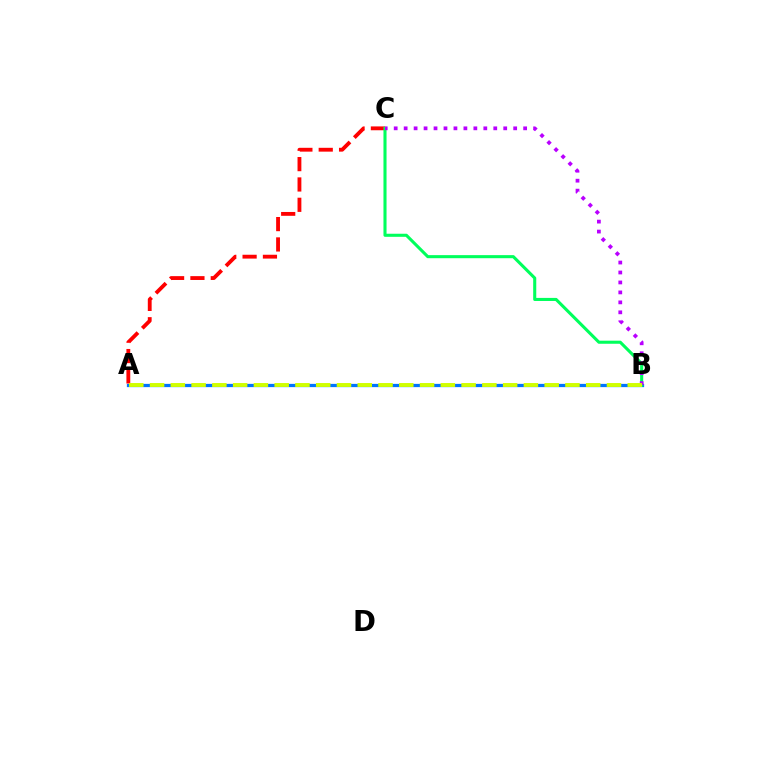{('A', 'B'): [{'color': '#0074ff', 'line_style': 'solid', 'thickness': 2.34}, {'color': '#d1ff00', 'line_style': 'dashed', 'thickness': 2.82}], ('A', 'C'): [{'color': '#ff0000', 'line_style': 'dashed', 'thickness': 2.76}], ('B', 'C'): [{'color': '#00ff5c', 'line_style': 'solid', 'thickness': 2.22}, {'color': '#b900ff', 'line_style': 'dotted', 'thickness': 2.71}]}